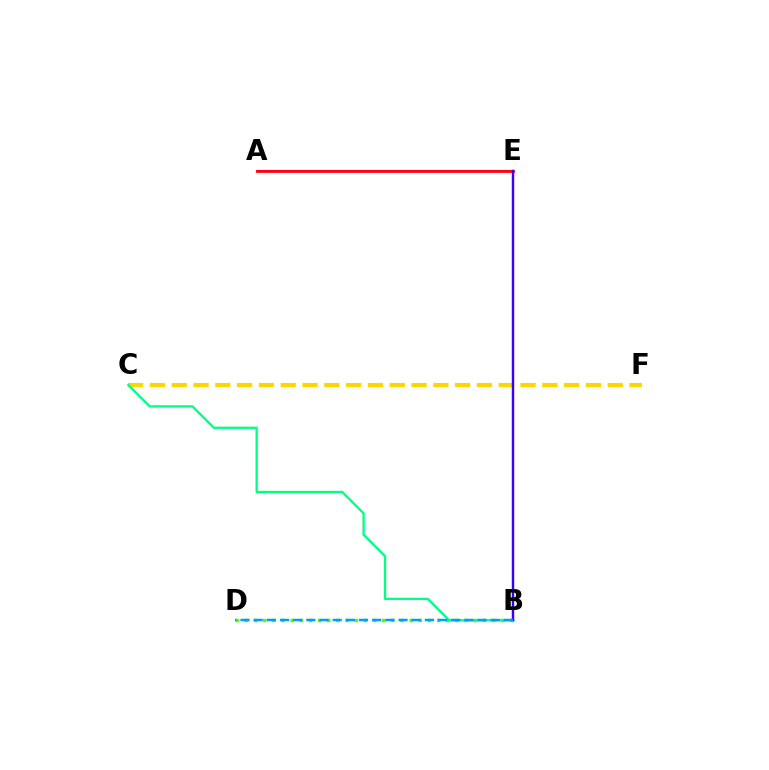{('B', 'D'): [{'color': '#4fff00', 'line_style': 'dotted', 'thickness': 2.49}, {'color': '#009eff', 'line_style': 'dashed', 'thickness': 1.79}], ('C', 'F'): [{'color': '#ffd500', 'line_style': 'dashed', 'thickness': 2.96}], ('B', 'C'): [{'color': '#00ff86', 'line_style': 'solid', 'thickness': 1.65}], ('A', 'E'): [{'color': '#ff00ed', 'line_style': 'solid', 'thickness': 1.57}, {'color': '#ff0000', 'line_style': 'solid', 'thickness': 1.93}], ('B', 'E'): [{'color': '#3700ff', 'line_style': 'solid', 'thickness': 1.75}]}